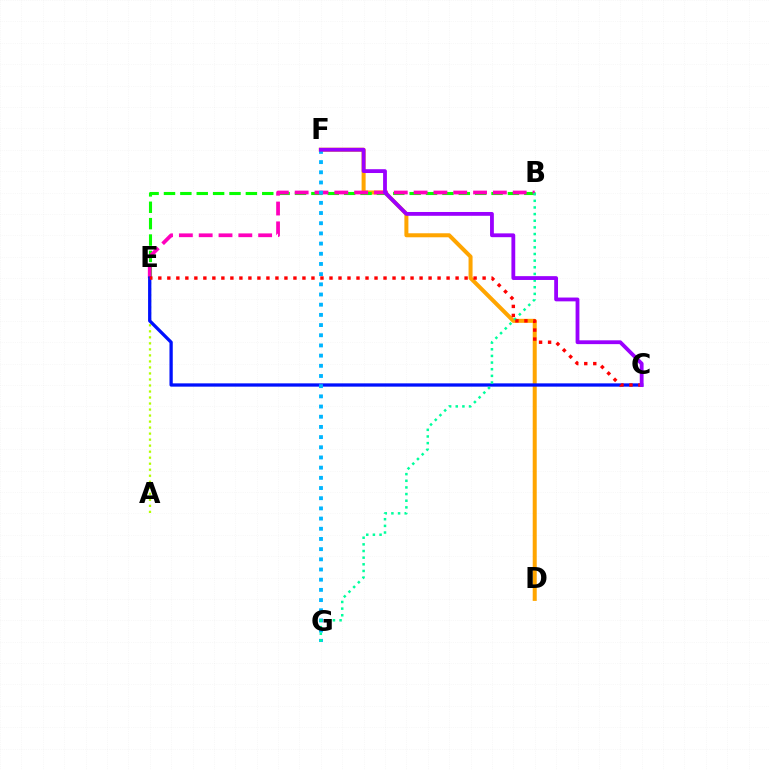{('D', 'F'): [{'color': '#ffa500', 'line_style': 'solid', 'thickness': 2.89}], ('A', 'E'): [{'color': '#b3ff00', 'line_style': 'dotted', 'thickness': 1.64}], ('B', 'E'): [{'color': '#08ff00', 'line_style': 'dashed', 'thickness': 2.23}, {'color': '#ff00bd', 'line_style': 'dashed', 'thickness': 2.69}], ('C', 'E'): [{'color': '#0010ff', 'line_style': 'solid', 'thickness': 2.37}, {'color': '#ff0000', 'line_style': 'dotted', 'thickness': 2.45}], ('F', 'G'): [{'color': '#00b5ff', 'line_style': 'dotted', 'thickness': 2.77}], ('B', 'G'): [{'color': '#00ff9d', 'line_style': 'dotted', 'thickness': 1.81}], ('C', 'F'): [{'color': '#9b00ff', 'line_style': 'solid', 'thickness': 2.75}]}